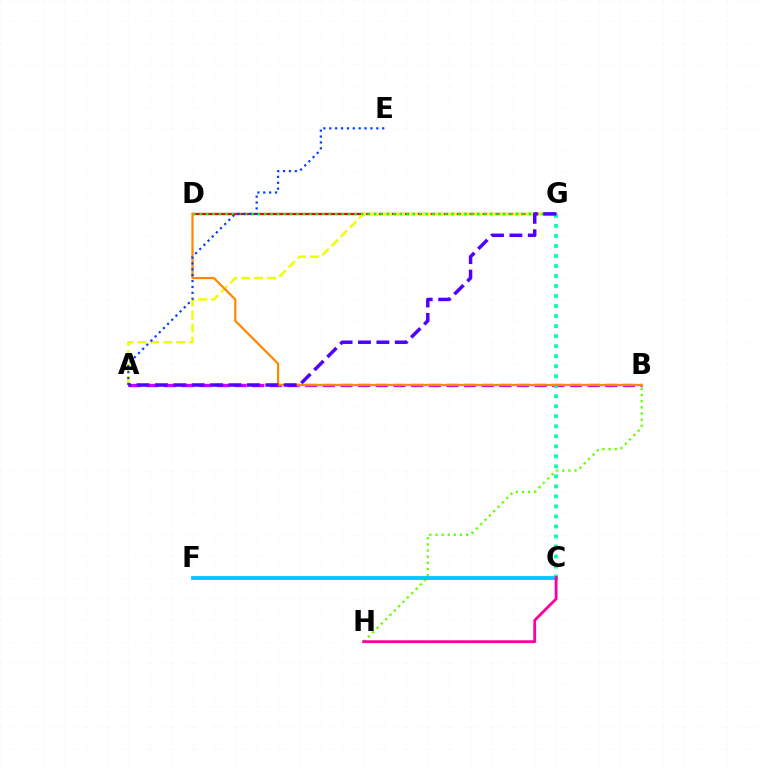{('D', 'G'): [{'color': '#ff0000', 'line_style': 'solid', 'thickness': 1.64}, {'color': '#00ff27', 'line_style': 'dotted', 'thickness': 1.75}], ('A', 'G'): [{'color': '#eeff00', 'line_style': 'dashed', 'thickness': 1.76}, {'color': '#4f00ff', 'line_style': 'dashed', 'thickness': 2.5}], ('B', 'H'): [{'color': '#66ff00', 'line_style': 'dotted', 'thickness': 1.67}], ('C', 'F'): [{'color': '#00c7ff', 'line_style': 'solid', 'thickness': 2.74}], ('A', 'B'): [{'color': '#d600ff', 'line_style': 'dashed', 'thickness': 2.4}], ('C', 'G'): [{'color': '#00ffaf', 'line_style': 'dotted', 'thickness': 2.72}], ('B', 'D'): [{'color': '#ff8800', 'line_style': 'solid', 'thickness': 1.6}], ('C', 'H'): [{'color': '#ff00a0', 'line_style': 'solid', 'thickness': 2.03}], ('A', 'E'): [{'color': '#003fff', 'line_style': 'dotted', 'thickness': 1.6}]}